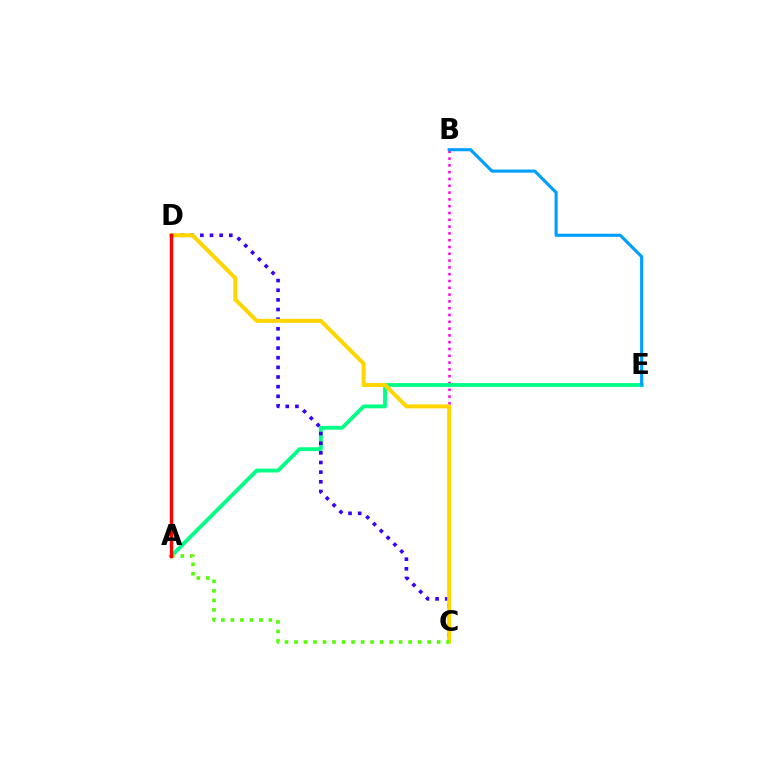{('B', 'C'): [{'color': '#ff00ed', 'line_style': 'dotted', 'thickness': 1.85}], ('A', 'E'): [{'color': '#00ff86', 'line_style': 'solid', 'thickness': 2.76}], ('C', 'D'): [{'color': '#3700ff', 'line_style': 'dotted', 'thickness': 2.62}, {'color': '#ffd500', 'line_style': 'solid', 'thickness': 2.88}], ('A', 'C'): [{'color': '#4fff00', 'line_style': 'dotted', 'thickness': 2.58}], ('A', 'D'): [{'color': '#ff0000', 'line_style': 'solid', 'thickness': 2.44}], ('B', 'E'): [{'color': '#009eff', 'line_style': 'solid', 'thickness': 2.25}]}